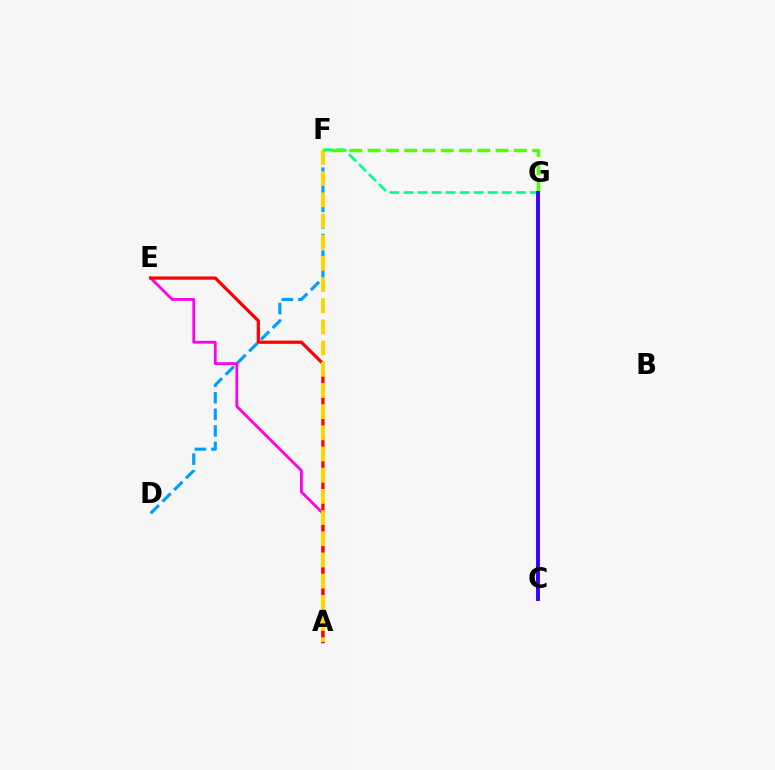{('F', 'G'): [{'color': '#00ff86', 'line_style': 'dashed', 'thickness': 1.91}, {'color': '#4fff00', 'line_style': 'dashed', 'thickness': 2.48}], ('D', 'F'): [{'color': '#009eff', 'line_style': 'dashed', 'thickness': 2.25}], ('A', 'E'): [{'color': '#ff00ed', 'line_style': 'solid', 'thickness': 2.01}, {'color': '#ff0000', 'line_style': 'solid', 'thickness': 2.32}], ('A', 'F'): [{'color': '#ffd500', 'line_style': 'dashed', 'thickness': 2.88}], ('C', 'G'): [{'color': '#3700ff', 'line_style': 'solid', 'thickness': 2.81}]}